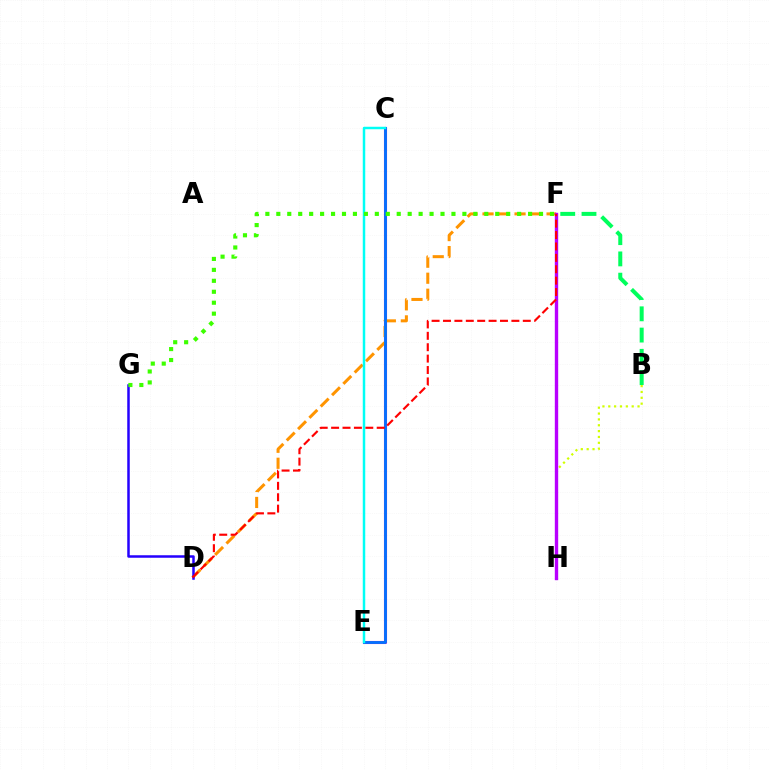{('C', 'E'): [{'color': '#ff00ac', 'line_style': 'solid', 'thickness': 2.22}, {'color': '#0074ff', 'line_style': 'solid', 'thickness': 2.02}, {'color': '#00fff6', 'line_style': 'solid', 'thickness': 1.78}], ('B', 'H'): [{'color': '#d1ff00', 'line_style': 'dotted', 'thickness': 1.59}], ('B', 'F'): [{'color': '#00ff5c', 'line_style': 'dashed', 'thickness': 2.89}], ('D', 'F'): [{'color': '#ff9400', 'line_style': 'dashed', 'thickness': 2.17}, {'color': '#ff0000', 'line_style': 'dashed', 'thickness': 1.55}], ('F', 'H'): [{'color': '#b900ff', 'line_style': 'solid', 'thickness': 2.43}], ('D', 'G'): [{'color': '#2500ff', 'line_style': 'solid', 'thickness': 1.8}], ('F', 'G'): [{'color': '#3dff00', 'line_style': 'dotted', 'thickness': 2.97}]}